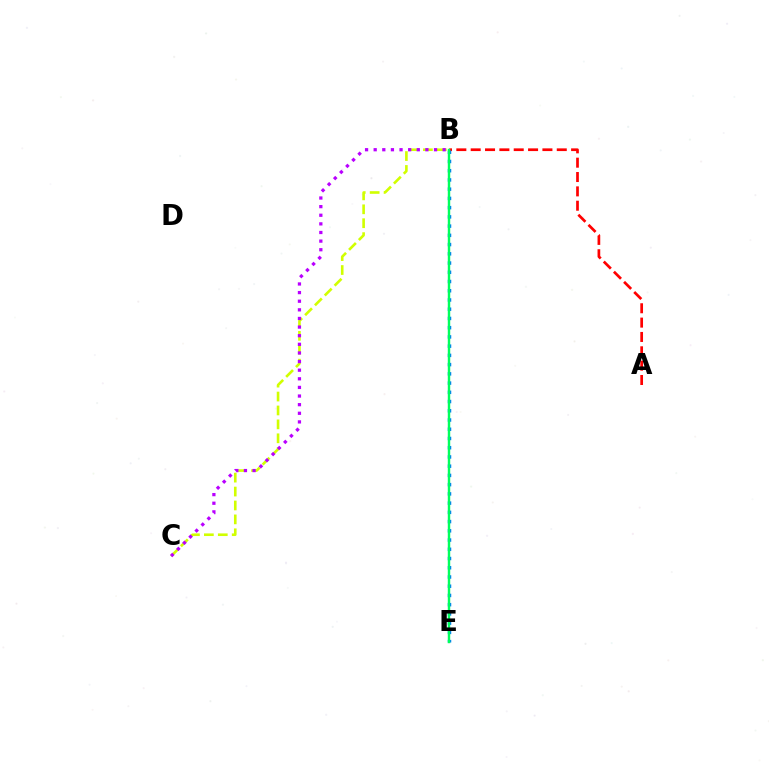{('A', 'B'): [{'color': '#ff0000', 'line_style': 'dashed', 'thickness': 1.95}], ('B', 'C'): [{'color': '#d1ff00', 'line_style': 'dashed', 'thickness': 1.89}, {'color': '#b900ff', 'line_style': 'dotted', 'thickness': 2.34}], ('B', 'E'): [{'color': '#0074ff', 'line_style': 'dotted', 'thickness': 2.51}, {'color': '#00ff5c', 'line_style': 'solid', 'thickness': 1.76}]}